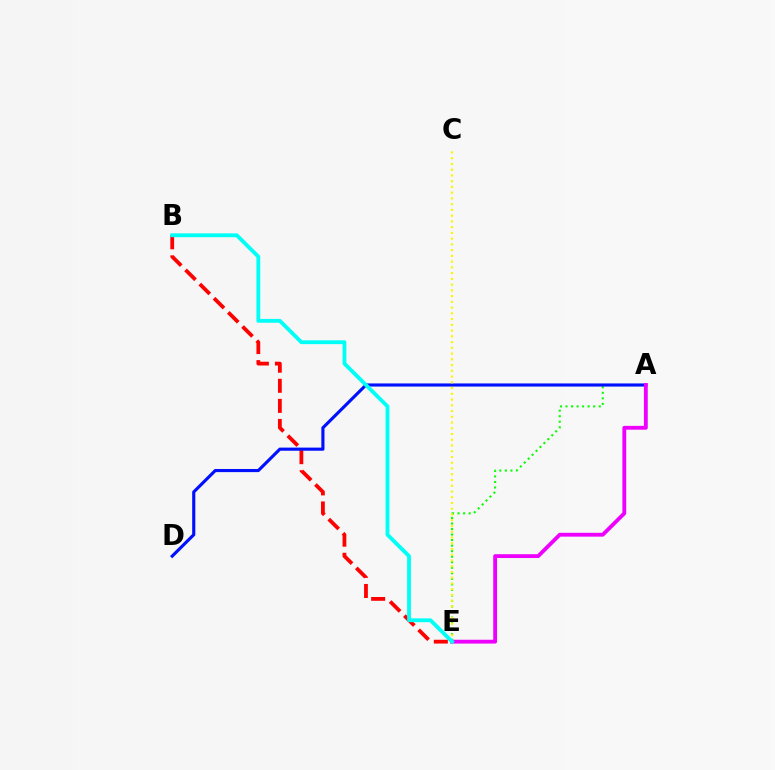{('A', 'E'): [{'color': '#08ff00', 'line_style': 'dotted', 'thickness': 1.5}, {'color': '#ee00ff', 'line_style': 'solid', 'thickness': 2.76}], ('B', 'E'): [{'color': '#ff0000', 'line_style': 'dashed', 'thickness': 2.73}, {'color': '#00fff6', 'line_style': 'solid', 'thickness': 2.76}], ('A', 'D'): [{'color': '#0010ff', 'line_style': 'solid', 'thickness': 2.25}], ('C', 'E'): [{'color': '#fcf500', 'line_style': 'dotted', 'thickness': 1.56}]}